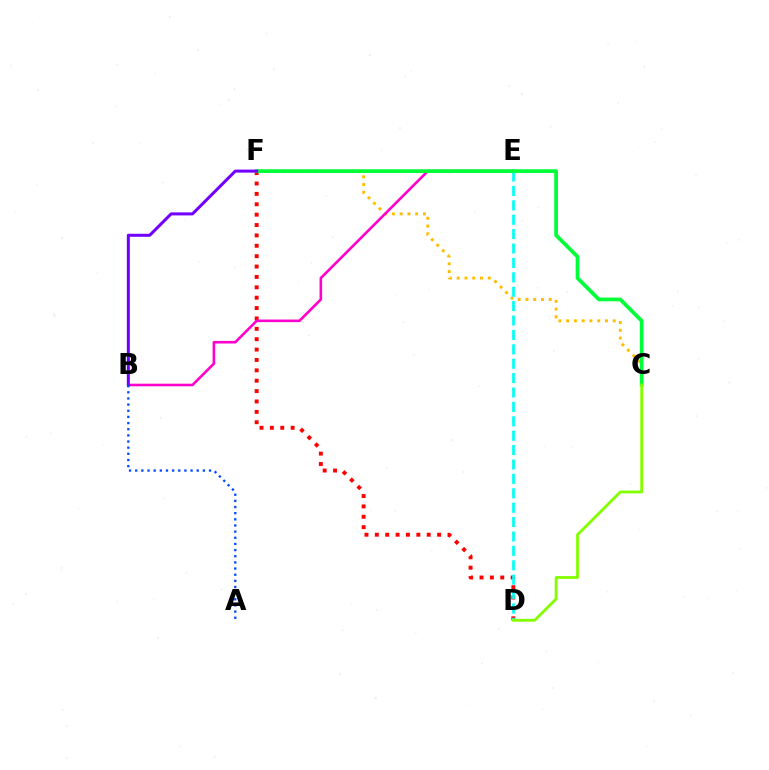{('D', 'F'): [{'color': '#ff0000', 'line_style': 'dotted', 'thickness': 2.82}], ('C', 'F'): [{'color': '#ffbd00', 'line_style': 'dotted', 'thickness': 2.11}, {'color': '#00ff39', 'line_style': 'solid', 'thickness': 2.69}], ('D', 'E'): [{'color': '#00fff6', 'line_style': 'dashed', 'thickness': 1.96}], ('B', 'E'): [{'color': '#ff00cf', 'line_style': 'solid', 'thickness': 1.87}], ('B', 'F'): [{'color': '#7200ff', 'line_style': 'solid', 'thickness': 2.18}], ('A', 'B'): [{'color': '#004bff', 'line_style': 'dotted', 'thickness': 1.67}], ('C', 'D'): [{'color': '#84ff00', 'line_style': 'solid', 'thickness': 2.04}]}